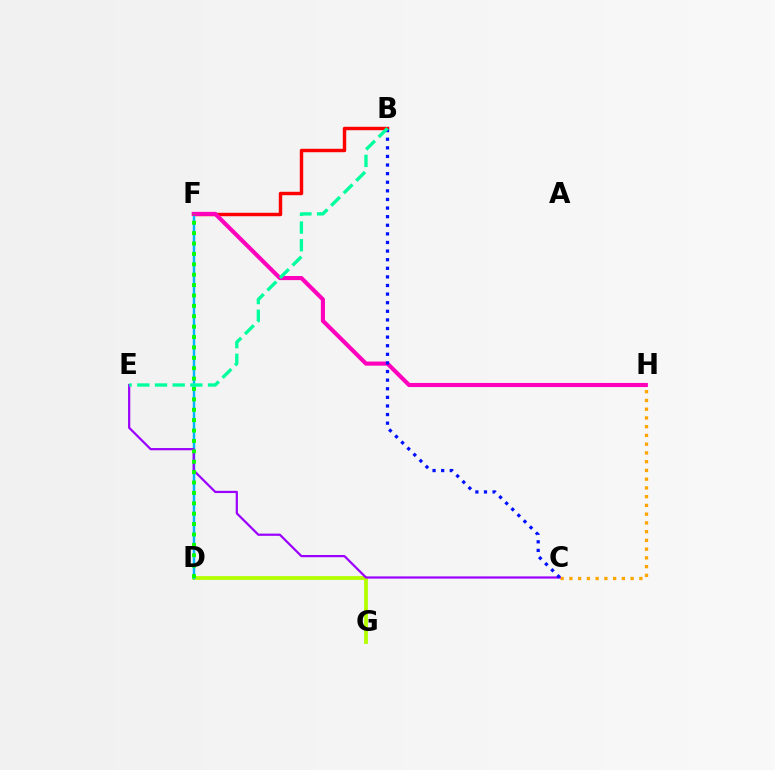{('D', 'G'): [{'color': '#b3ff00', 'line_style': 'solid', 'thickness': 2.74}], ('C', 'H'): [{'color': '#ffa500', 'line_style': 'dotted', 'thickness': 2.38}], ('B', 'F'): [{'color': '#ff0000', 'line_style': 'solid', 'thickness': 2.47}], ('D', 'F'): [{'color': '#00b5ff', 'line_style': 'solid', 'thickness': 1.78}, {'color': '#08ff00', 'line_style': 'dotted', 'thickness': 2.82}], ('F', 'H'): [{'color': '#ff00bd', 'line_style': 'solid', 'thickness': 2.96}], ('C', 'E'): [{'color': '#9b00ff', 'line_style': 'solid', 'thickness': 1.6}], ('B', 'C'): [{'color': '#0010ff', 'line_style': 'dotted', 'thickness': 2.34}], ('B', 'E'): [{'color': '#00ff9d', 'line_style': 'dashed', 'thickness': 2.4}]}